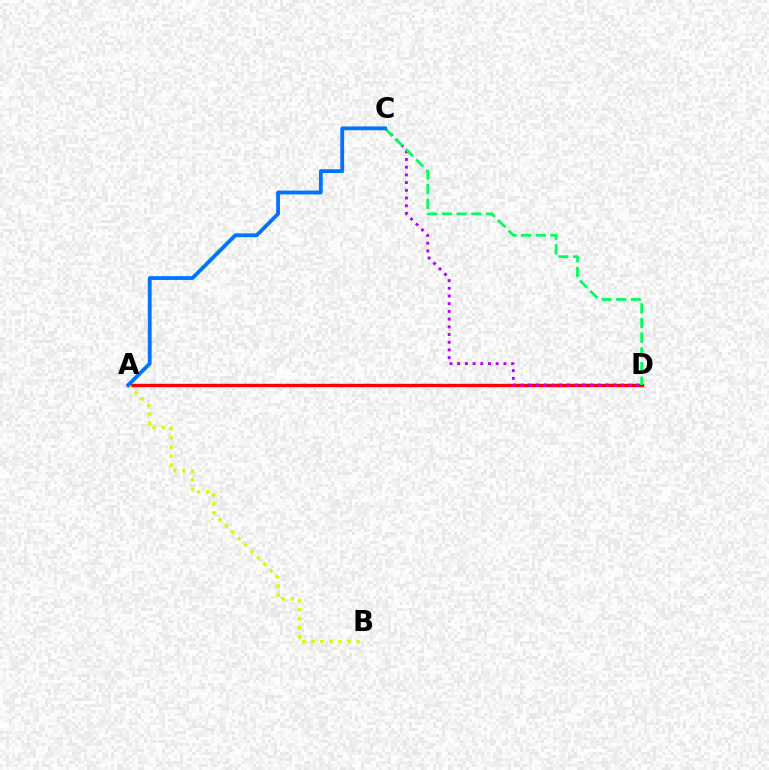{('A', 'D'): [{'color': '#ff0000', 'line_style': 'solid', 'thickness': 2.44}], ('C', 'D'): [{'color': '#b900ff', 'line_style': 'dotted', 'thickness': 2.09}, {'color': '#00ff5c', 'line_style': 'dashed', 'thickness': 1.99}], ('A', 'B'): [{'color': '#d1ff00', 'line_style': 'dotted', 'thickness': 2.46}], ('A', 'C'): [{'color': '#0074ff', 'line_style': 'solid', 'thickness': 2.74}]}